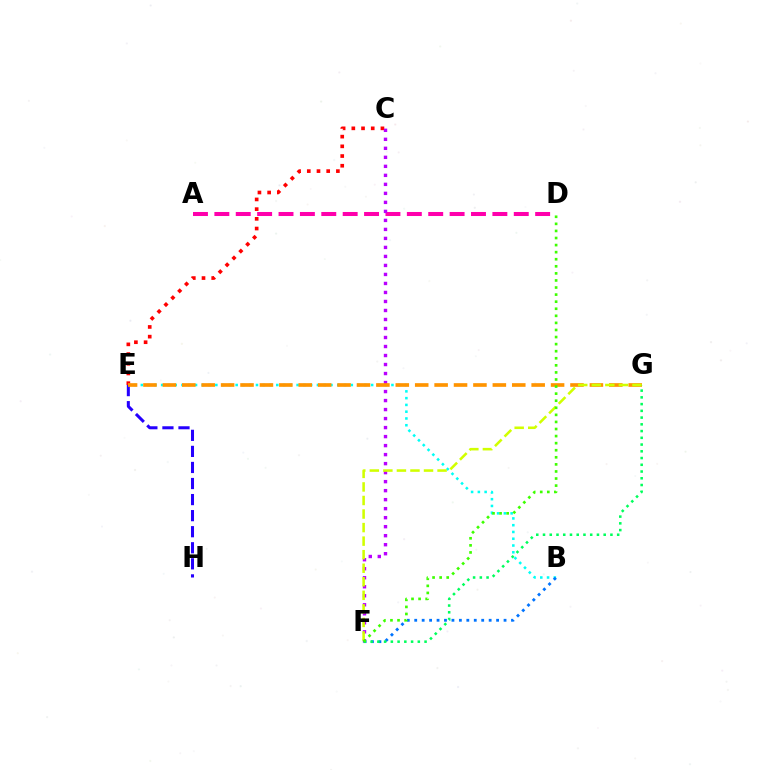{('A', 'D'): [{'color': '#ff00ac', 'line_style': 'dashed', 'thickness': 2.91}], ('E', 'H'): [{'color': '#2500ff', 'line_style': 'dashed', 'thickness': 2.18}], ('C', 'E'): [{'color': '#ff0000', 'line_style': 'dotted', 'thickness': 2.64}], ('B', 'E'): [{'color': '#00fff6', 'line_style': 'dotted', 'thickness': 1.84}], ('C', 'F'): [{'color': '#b900ff', 'line_style': 'dotted', 'thickness': 2.45}], ('E', 'G'): [{'color': '#ff9400', 'line_style': 'dashed', 'thickness': 2.64}], ('B', 'F'): [{'color': '#0074ff', 'line_style': 'dotted', 'thickness': 2.02}], ('F', 'G'): [{'color': '#d1ff00', 'line_style': 'dashed', 'thickness': 1.84}, {'color': '#00ff5c', 'line_style': 'dotted', 'thickness': 1.83}], ('D', 'F'): [{'color': '#3dff00', 'line_style': 'dotted', 'thickness': 1.92}]}